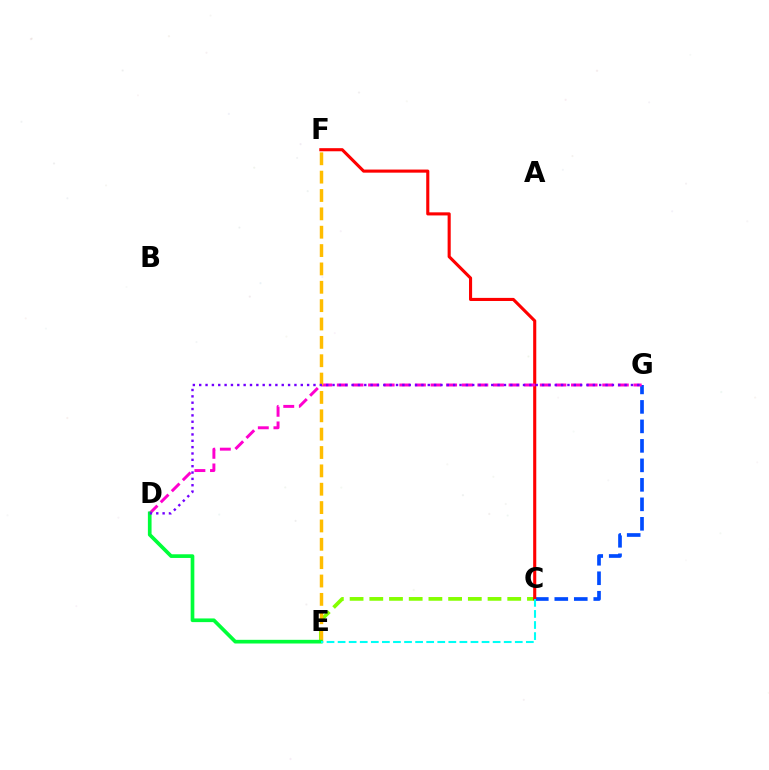{('C', 'E'): [{'color': '#84ff00', 'line_style': 'dashed', 'thickness': 2.68}, {'color': '#00fff6', 'line_style': 'dashed', 'thickness': 1.5}], ('C', 'G'): [{'color': '#004bff', 'line_style': 'dashed', 'thickness': 2.65}], ('C', 'F'): [{'color': '#ff0000', 'line_style': 'solid', 'thickness': 2.23}], ('D', 'G'): [{'color': '#ff00cf', 'line_style': 'dashed', 'thickness': 2.12}, {'color': '#7200ff', 'line_style': 'dotted', 'thickness': 1.73}], ('E', 'F'): [{'color': '#ffbd00', 'line_style': 'dashed', 'thickness': 2.49}], ('D', 'E'): [{'color': '#00ff39', 'line_style': 'solid', 'thickness': 2.65}]}